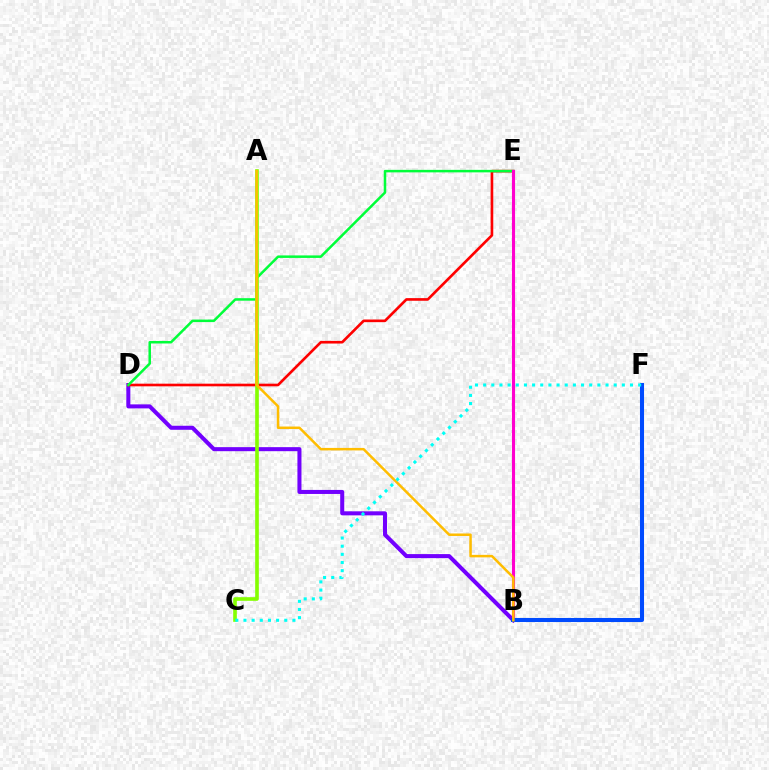{('B', 'D'): [{'color': '#7200ff', 'line_style': 'solid', 'thickness': 2.91}], ('D', 'E'): [{'color': '#ff0000', 'line_style': 'solid', 'thickness': 1.9}, {'color': '#00ff39', 'line_style': 'solid', 'thickness': 1.81}], ('B', 'E'): [{'color': '#ff00cf', 'line_style': 'solid', 'thickness': 2.24}], ('B', 'F'): [{'color': '#004bff', 'line_style': 'solid', 'thickness': 2.92}], ('A', 'C'): [{'color': '#84ff00', 'line_style': 'solid', 'thickness': 2.62}], ('A', 'B'): [{'color': '#ffbd00', 'line_style': 'solid', 'thickness': 1.8}], ('C', 'F'): [{'color': '#00fff6', 'line_style': 'dotted', 'thickness': 2.22}]}